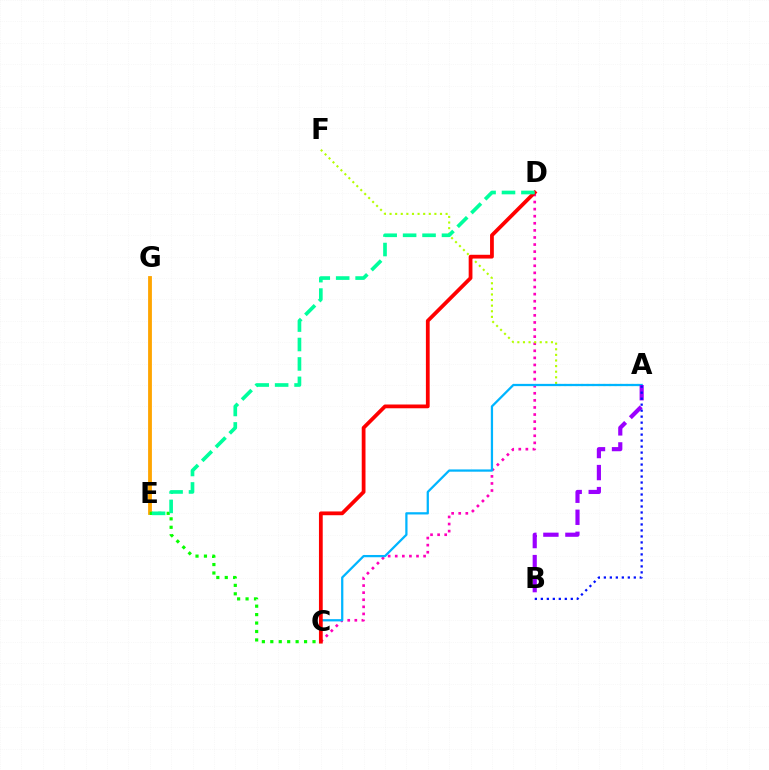{('C', 'D'): [{'color': '#ff00bd', 'line_style': 'dotted', 'thickness': 1.92}, {'color': '#ff0000', 'line_style': 'solid', 'thickness': 2.71}], ('E', 'G'): [{'color': '#ffa500', 'line_style': 'solid', 'thickness': 2.75}], ('C', 'E'): [{'color': '#08ff00', 'line_style': 'dotted', 'thickness': 2.29}], ('A', 'F'): [{'color': '#b3ff00', 'line_style': 'dotted', 'thickness': 1.52}], ('A', 'C'): [{'color': '#00b5ff', 'line_style': 'solid', 'thickness': 1.62}], ('A', 'B'): [{'color': '#9b00ff', 'line_style': 'dashed', 'thickness': 2.99}, {'color': '#0010ff', 'line_style': 'dotted', 'thickness': 1.63}], ('D', 'E'): [{'color': '#00ff9d', 'line_style': 'dashed', 'thickness': 2.64}]}